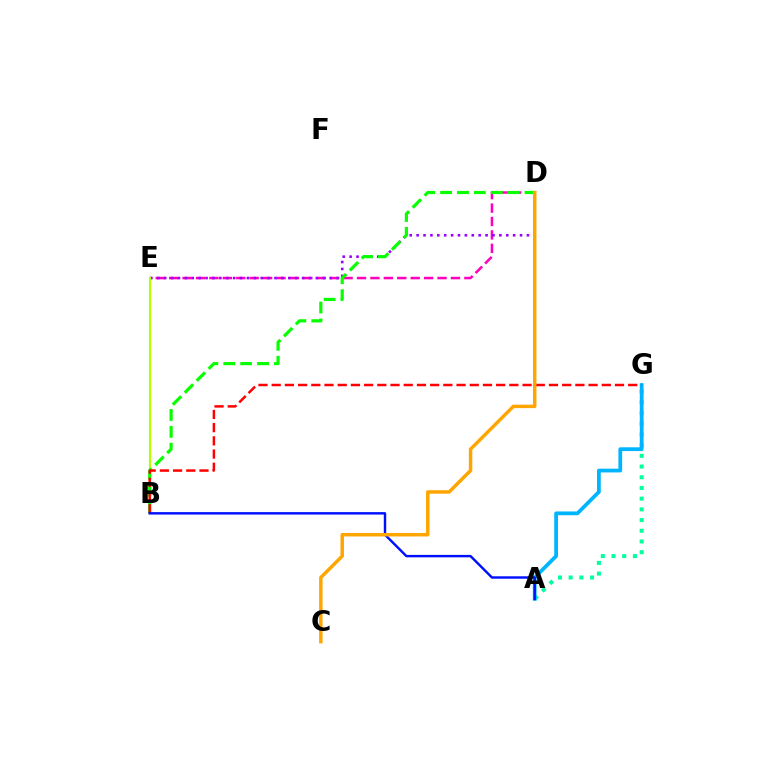{('D', 'E'): [{'color': '#ff00bd', 'line_style': 'dashed', 'thickness': 1.82}, {'color': '#9b00ff', 'line_style': 'dotted', 'thickness': 1.87}], ('A', 'G'): [{'color': '#00ff9d', 'line_style': 'dotted', 'thickness': 2.91}, {'color': '#00b5ff', 'line_style': 'solid', 'thickness': 2.71}], ('B', 'E'): [{'color': '#b3ff00', 'line_style': 'solid', 'thickness': 1.57}], ('B', 'D'): [{'color': '#08ff00', 'line_style': 'dashed', 'thickness': 2.29}], ('B', 'G'): [{'color': '#ff0000', 'line_style': 'dashed', 'thickness': 1.79}], ('A', 'B'): [{'color': '#0010ff', 'line_style': 'solid', 'thickness': 1.75}], ('C', 'D'): [{'color': '#ffa500', 'line_style': 'solid', 'thickness': 2.49}]}